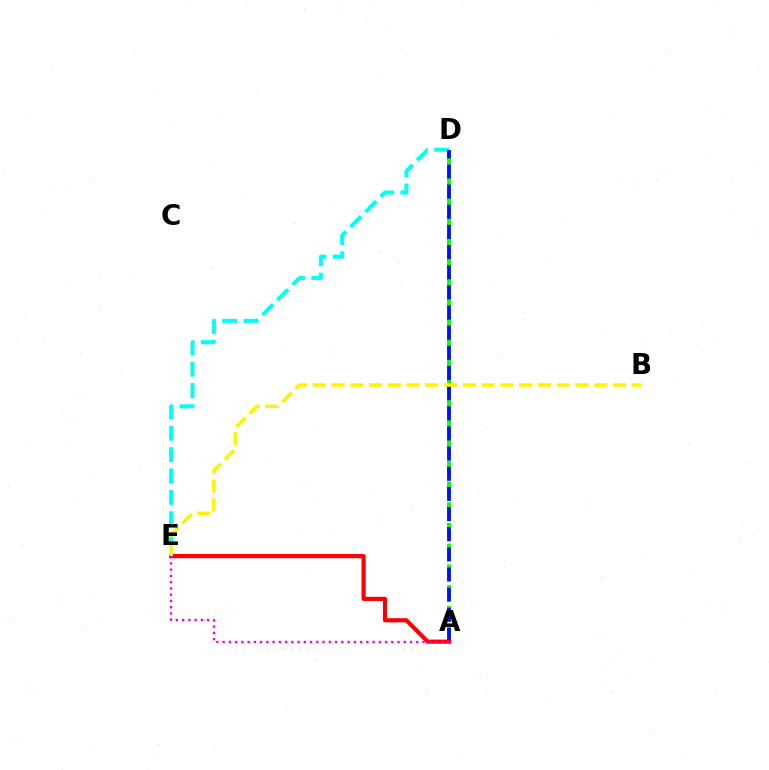{('A', 'D'): [{'color': '#08ff00', 'line_style': 'dashed', 'thickness': 2.81}, {'color': '#0010ff', 'line_style': 'dashed', 'thickness': 2.74}], ('D', 'E'): [{'color': '#00fff6', 'line_style': 'dashed', 'thickness': 2.9}], ('A', 'E'): [{'color': '#ff0000', 'line_style': 'solid', 'thickness': 2.99}, {'color': '#ee00ff', 'line_style': 'dotted', 'thickness': 1.7}], ('B', 'E'): [{'color': '#fcf500', 'line_style': 'dashed', 'thickness': 2.55}]}